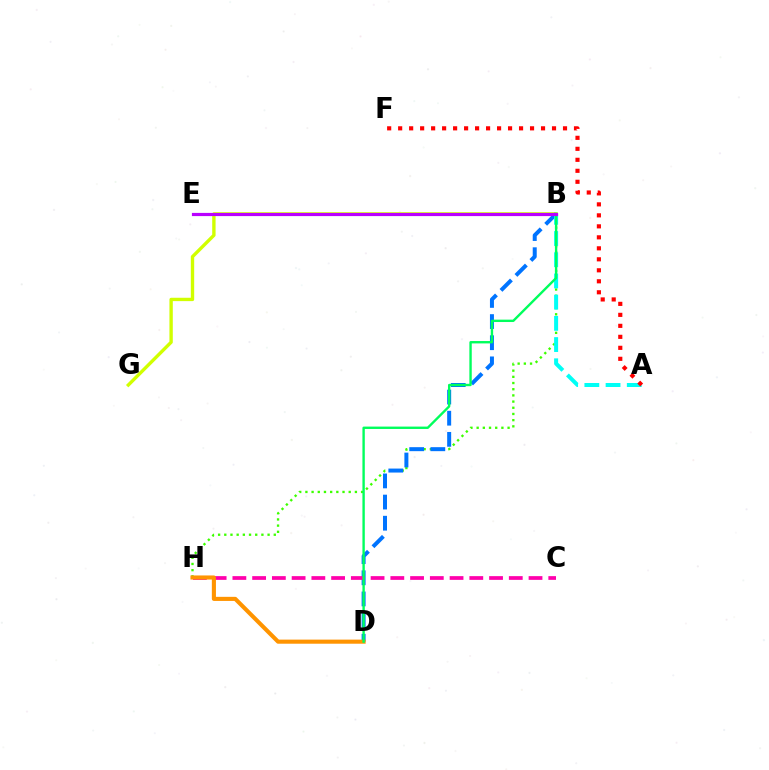{('B', 'H'): [{'color': '#3dff00', 'line_style': 'dotted', 'thickness': 1.68}], ('B', 'G'): [{'color': '#d1ff00', 'line_style': 'solid', 'thickness': 2.42}], ('B', 'D'): [{'color': '#0074ff', 'line_style': 'dashed', 'thickness': 2.87}, {'color': '#00ff5c', 'line_style': 'solid', 'thickness': 1.71}], ('A', 'B'): [{'color': '#00fff6', 'line_style': 'dashed', 'thickness': 2.88}], ('A', 'F'): [{'color': '#ff0000', 'line_style': 'dotted', 'thickness': 2.99}], ('C', 'H'): [{'color': '#ff00ac', 'line_style': 'dashed', 'thickness': 2.68}], ('B', 'E'): [{'color': '#2500ff', 'line_style': 'solid', 'thickness': 1.9}, {'color': '#b900ff', 'line_style': 'solid', 'thickness': 2.29}], ('D', 'H'): [{'color': '#ff9400', 'line_style': 'solid', 'thickness': 2.95}]}